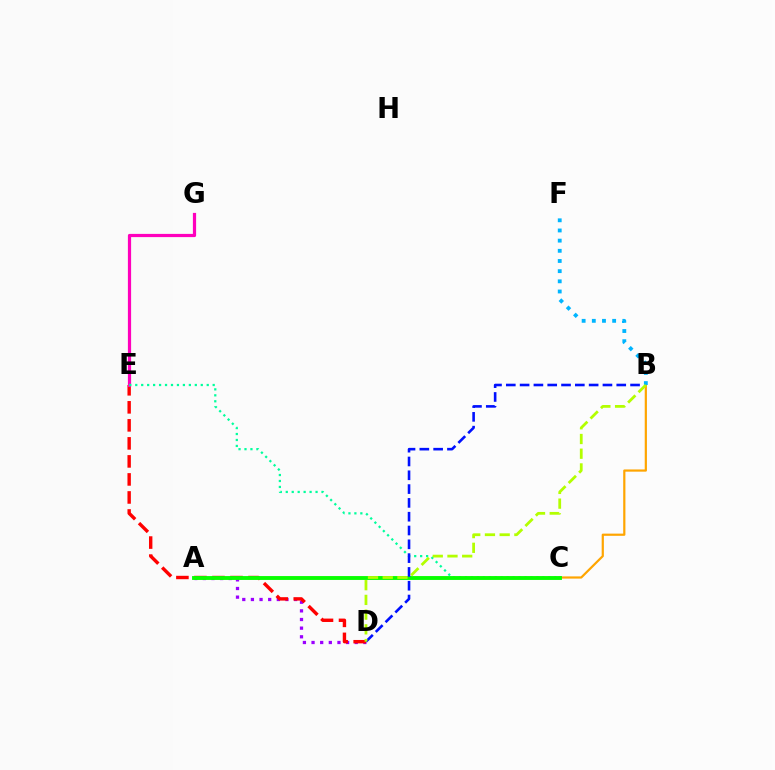{('A', 'D'): [{'color': '#9b00ff', 'line_style': 'dotted', 'thickness': 2.35}], ('D', 'E'): [{'color': '#ff0000', 'line_style': 'dashed', 'thickness': 2.45}], ('B', 'C'): [{'color': '#ffa500', 'line_style': 'solid', 'thickness': 1.59}], ('E', 'G'): [{'color': '#ff00bd', 'line_style': 'solid', 'thickness': 2.31}], ('C', 'E'): [{'color': '#00ff9d', 'line_style': 'dotted', 'thickness': 1.62}], ('A', 'C'): [{'color': '#08ff00', 'line_style': 'solid', 'thickness': 2.79}], ('B', 'D'): [{'color': '#0010ff', 'line_style': 'dashed', 'thickness': 1.88}, {'color': '#b3ff00', 'line_style': 'dashed', 'thickness': 2.0}], ('B', 'F'): [{'color': '#00b5ff', 'line_style': 'dotted', 'thickness': 2.76}]}